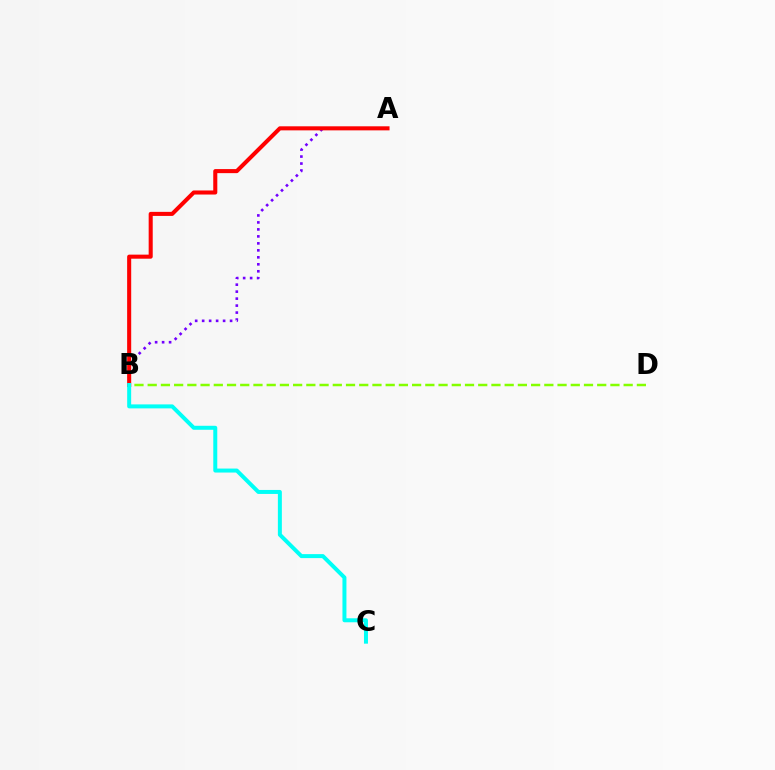{('A', 'B'): [{'color': '#7200ff', 'line_style': 'dotted', 'thickness': 1.9}, {'color': '#ff0000', 'line_style': 'solid', 'thickness': 2.92}], ('B', 'D'): [{'color': '#84ff00', 'line_style': 'dashed', 'thickness': 1.8}], ('B', 'C'): [{'color': '#00fff6', 'line_style': 'solid', 'thickness': 2.87}]}